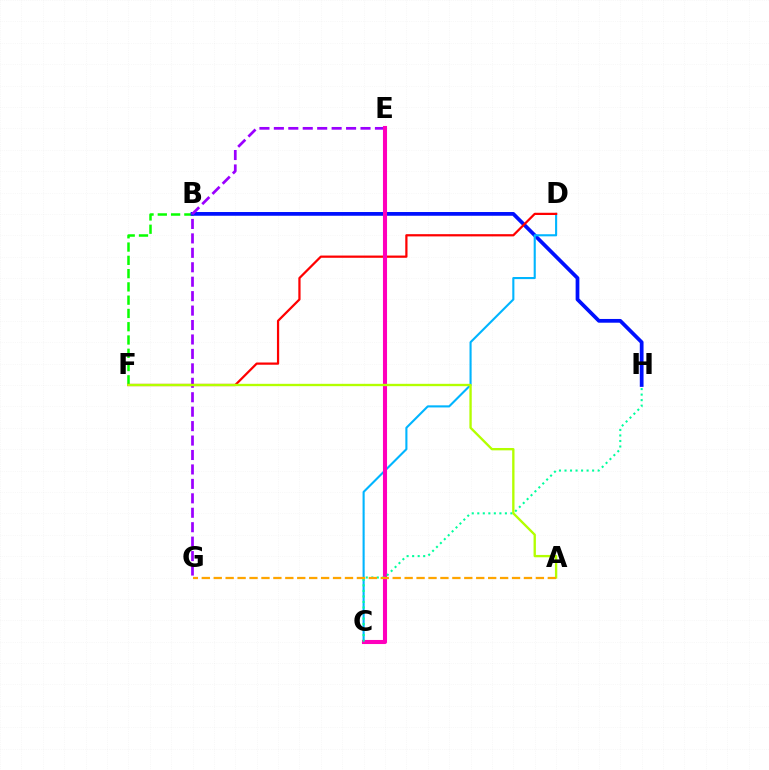{('B', 'F'): [{'color': '#08ff00', 'line_style': 'dashed', 'thickness': 1.8}], ('B', 'H'): [{'color': '#0010ff', 'line_style': 'solid', 'thickness': 2.69}], ('E', 'G'): [{'color': '#9b00ff', 'line_style': 'dashed', 'thickness': 1.96}], ('C', 'D'): [{'color': '#00b5ff', 'line_style': 'solid', 'thickness': 1.52}], ('D', 'F'): [{'color': '#ff0000', 'line_style': 'solid', 'thickness': 1.61}], ('C', 'E'): [{'color': '#ff00bd', 'line_style': 'solid', 'thickness': 2.93}], ('C', 'H'): [{'color': '#00ff9d', 'line_style': 'dotted', 'thickness': 1.5}], ('A', 'F'): [{'color': '#b3ff00', 'line_style': 'solid', 'thickness': 1.69}], ('A', 'G'): [{'color': '#ffa500', 'line_style': 'dashed', 'thickness': 1.62}]}